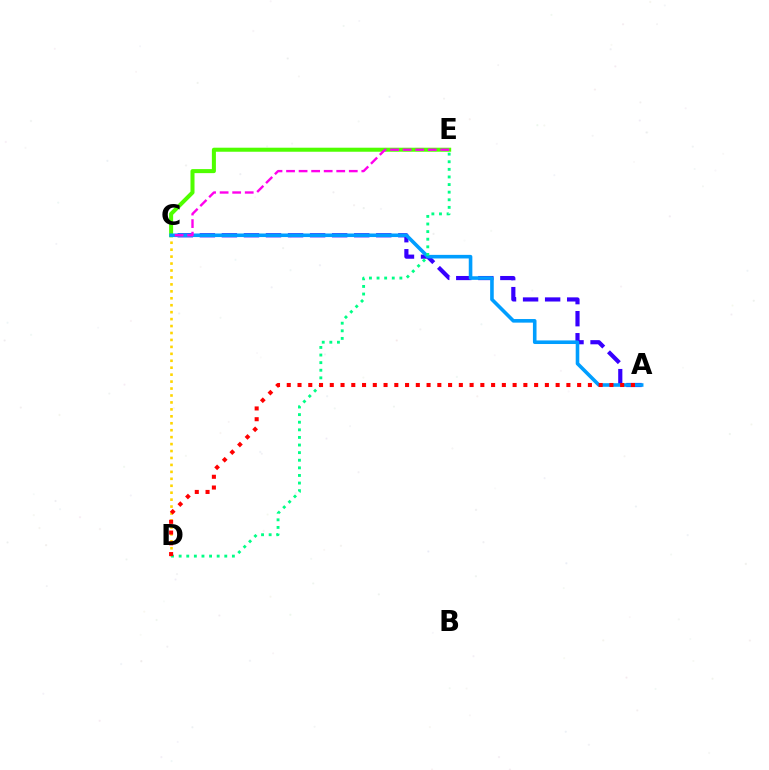{('C', 'D'): [{'color': '#ffd500', 'line_style': 'dotted', 'thickness': 1.89}], ('C', 'E'): [{'color': '#4fff00', 'line_style': 'solid', 'thickness': 2.91}, {'color': '#ff00ed', 'line_style': 'dashed', 'thickness': 1.7}], ('A', 'C'): [{'color': '#3700ff', 'line_style': 'dashed', 'thickness': 3.0}, {'color': '#009eff', 'line_style': 'solid', 'thickness': 2.59}], ('D', 'E'): [{'color': '#00ff86', 'line_style': 'dotted', 'thickness': 2.07}], ('A', 'D'): [{'color': '#ff0000', 'line_style': 'dotted', 'thickness': 2.92}]}